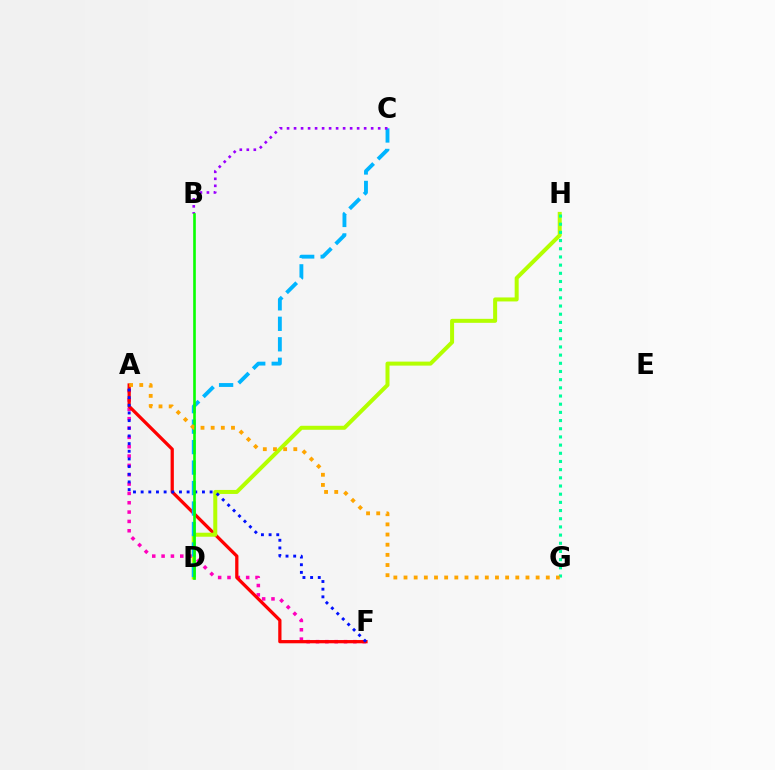{('A', 'F'): [{'color': '#ff00bd', 'line_style': 'dotted', 'thickness': 2.54}, {'color': '#ff0000', 'line_style': 'solid', 'thickness': 2.34}, {'color': '#0010ff', 'line_style': 'dotted', 'thickness': 2.08}], ('D', 'H'): [{'color': '#b3ff00', 'line_style': 'solid', 'thickness': 2.88}], ('G', 'H'): [{'color': '#00ff9d', 'line_style': 'dotted', 'thickness': 2.22}], ('C', 'D'): [{'color': '#00b5ff', 'line_style': 'dashed', 'thickness': 2.78}], ('B', 'C'): [{'color': '#9b00ff', 'line_style': 'dotted', 'thickness': 1.9}], ('B', 'D'): [{'color': '#08ff00', 'line_style': 'solid', 'thickness': 1.89}], ('A', 'G'): [{'color': '#ffa500', 'line_style': 'dotted', 'thickness': 2.76}]}